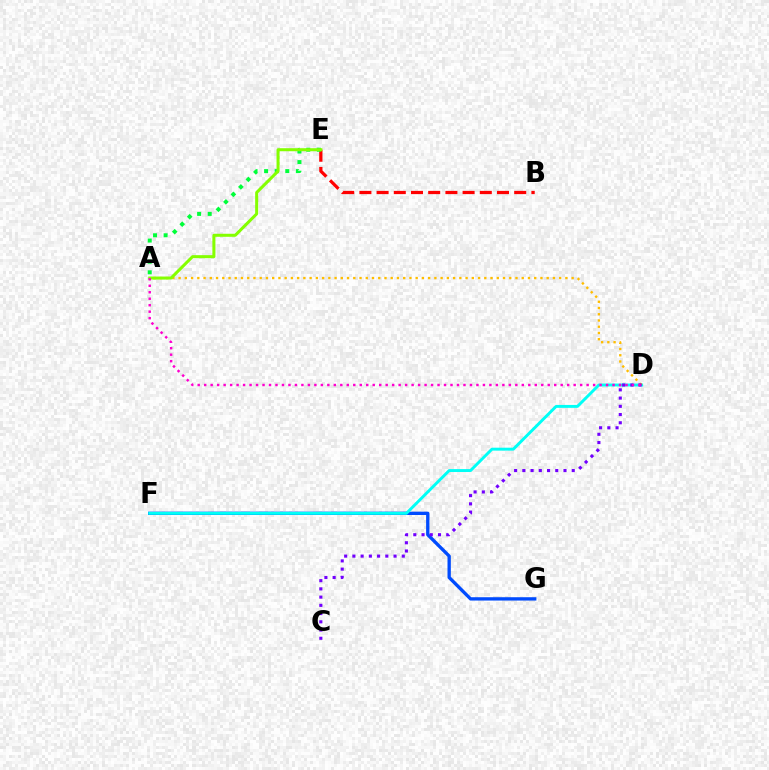{('B', 'E'): [{'color': '#ff0000', 'line_style': 'dashed', 'thickness': 2.34}], ('F', 'G'): [{'color': '#004bff', 'line_style': 'solid', 'thickness': 2.4}], ('D', 'F'): [{'color': '#00fff6', 'line_style': 'solid', 'thickness': 2.1}], ('A', 'D'): [{'color': '#ffbd00', 'line_style': 'dotted', 'thickness': 1.7}, {'color': '#ff00cf', 'line_style': 'dotted', 'thickness': 1.76}], ('A', 'E'): [{'color': '#00ff39', 'line_style': 'dotted', 'thickness': 2.88}, {'color': '#84ff00', 'line_style': 'solid', 'thickness': 2.18}], ('C', 'D'): [{'color': '#7200ff', 'line_style': 'dotted', 'thickness': 2.24}]}